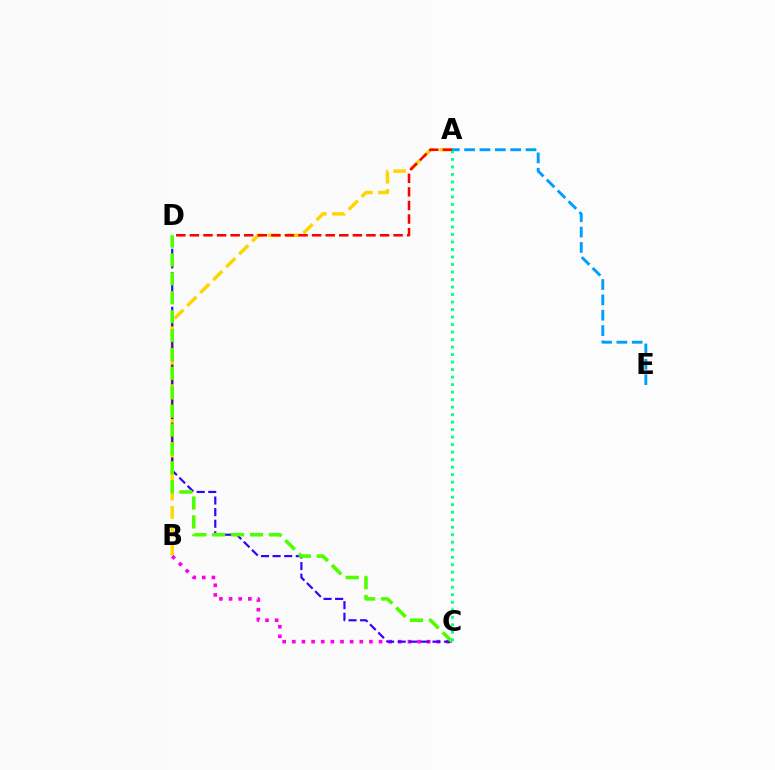{('A', 'B'): [{'color': '#ffd500', 'line_style': 'dashed', 'thickness': 2.48}], ('B', 'C'): [{'color': '#ff00ed', 'line_style': 'dotted', 'thickness': 2.62}], ('C', 'D'): [{'color': '#3700ff', 'line_style': 'dashed', 'thickness': 1.57}, {'color': '#4fff00', 'line_style': 'dashed', 'thickness': 2.57}], ('A', 'E'): [{'color': '#009eff', 'line_style': 'dashed', 'thickness': 2.09}], ('A', 'C'): [{'color': '#00ff86', 'line_style': 'dotted', 'thickness': 2.04}], ('A', 'D'): [{'color': '#ff0000', 'line_style': 'dashed', 'thickness': 1.84}]}